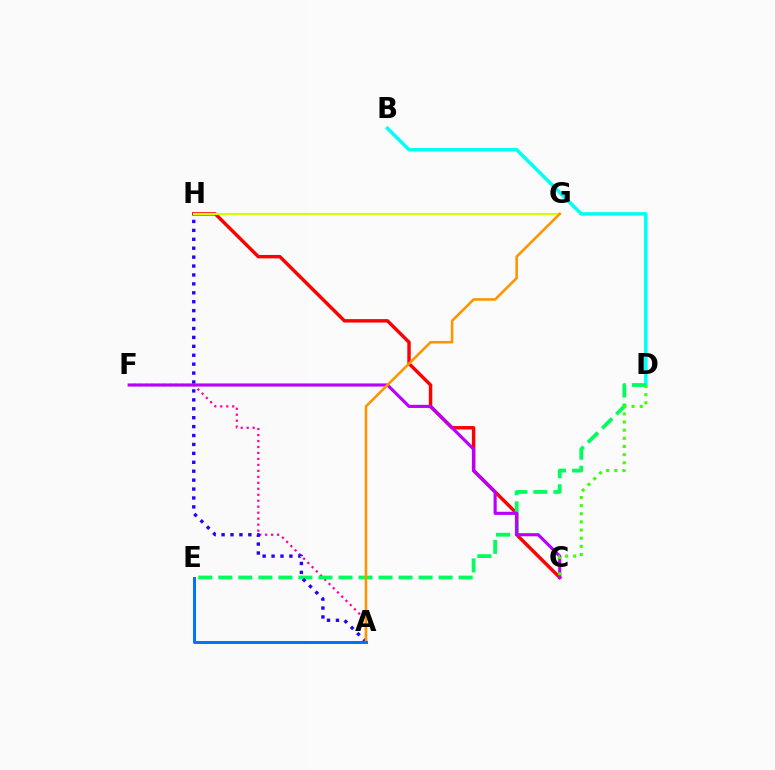{('B', 'D'): [{'color': '#00fff6', 'line_style': 'solid', 'thickness': 2.52}], ('C', 'H'): [{'color': '#ff0000', 'line_style': 'solid', 'thickness': 2.46}], ('A', 'F'): [{'color': '#ff00ac', 'line_style': 'dotted', 'thickness': 1.62}], ('D', 'E'): [{'color': '#00ff5c', 'line_style': 'dashed', 'thickness': 2.72}], ('A', 'H'): [{'color': '#2500ff', 'line_style': 'dotted', 'thickness': 2.42}], ('G', 'H'): [{'color': '#d1ff00', 'line_style': 'solid', 'thickness': 1.54}], ('C', 'F'): [{'color': '#b900ff', 'line_style': 'solid', 'thickness': 2.25}], ('A', 'G'): [{'color': '#ff9400', 'line_style': 'solid', 'thickness': 1.85}], ('A', 'E'): [{'color': '#0074ff', 'line_style': 'solid', 'thickness': 2.15}], ('C', 'D'): [{'color': '#3dff00', 'line_style': 'dotted', 'thickness': 2.21}]}